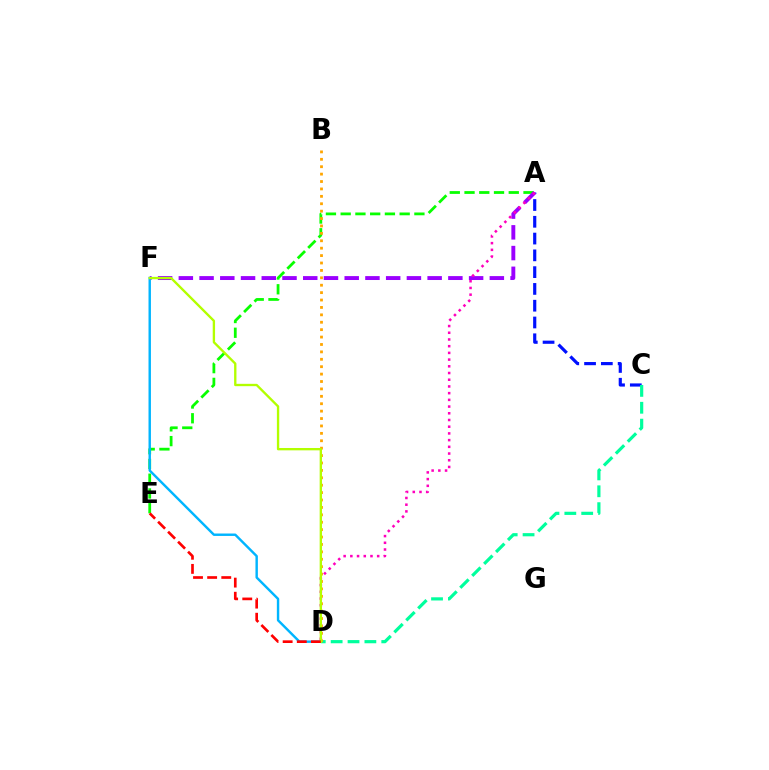{('A', 'E'): [{'color': '#08ff00', 'line_style': 'dashed', 'thickness': 2.0}], ('A', 'C'): [{'color': '#0010ff', 'line_style': 'dashed', 'thickness': 2.28}], ('A', 'F'): [{'color': '#9b00ff', 'line_style': 'dashed', 'thickness': 2.82}], ('C', 'D'): [{'color': '#00ff9d', 'line_style': 'dashed', 'thickness': 2.29}], ('A', 'D'): [{'color': '#ff00bd', 'line_style': 'dotted', 'thickness': 1.82}], ('B', 'D'): [{'color': '#ffa500', 'line_style': 'dotted', 'thickness': 2.01}], ('D', 'F'): [{'color': '#00b5ff', 'line_style': 'solid', 'thickness': 1.74}, {'color': '#b3ff00', 'line_style': 'solid', 'thickness': 1.69}], ('D', 'E'): [{'color': '#ff0000', 'line_style': 'dashed', 'thickness': 1.92}]}